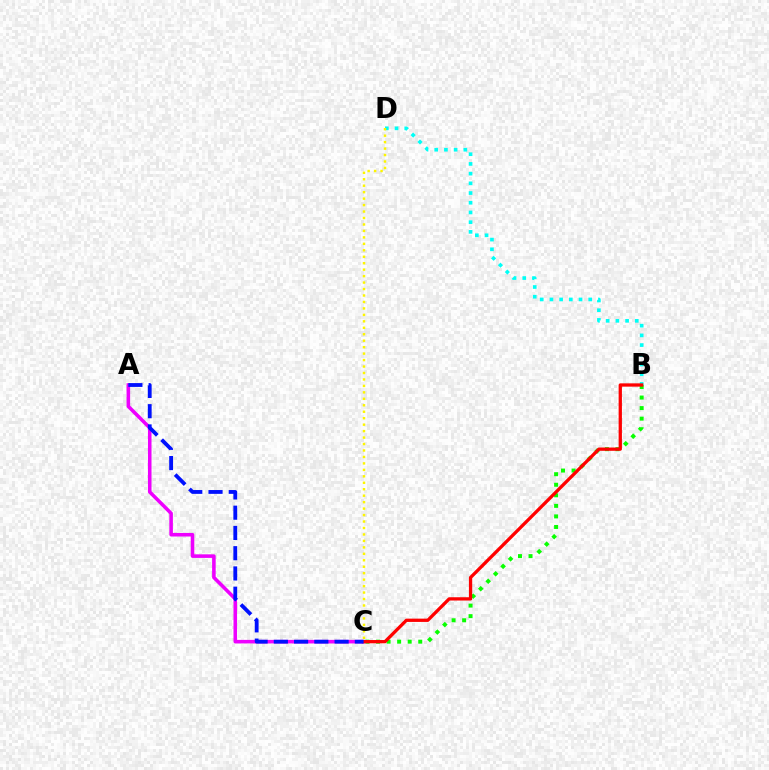{('A', 'C'): [{'color': '#ee00ff', 'line_style': 'solid', 'thickness': 2.57}, {'color': '#0010ff', 'line_style': 'dashed', 'thickness': 2.75}], ('B', 'C'): [{'color': '#08ff00', 'line_style': 'dotted', 'thickness': 2.87}, {'color': '#ff0000', 'line_style': 'solid', 'thickness': 2.37}], ('B', 'D'): [{'color': '#00fff6', 'line_style': 'dotted', 'thickness': 2.64}], ('C', 'D'): [{'color': '#fcf500', 'line_style': 'dotted', 'thickness': 1.75}]}